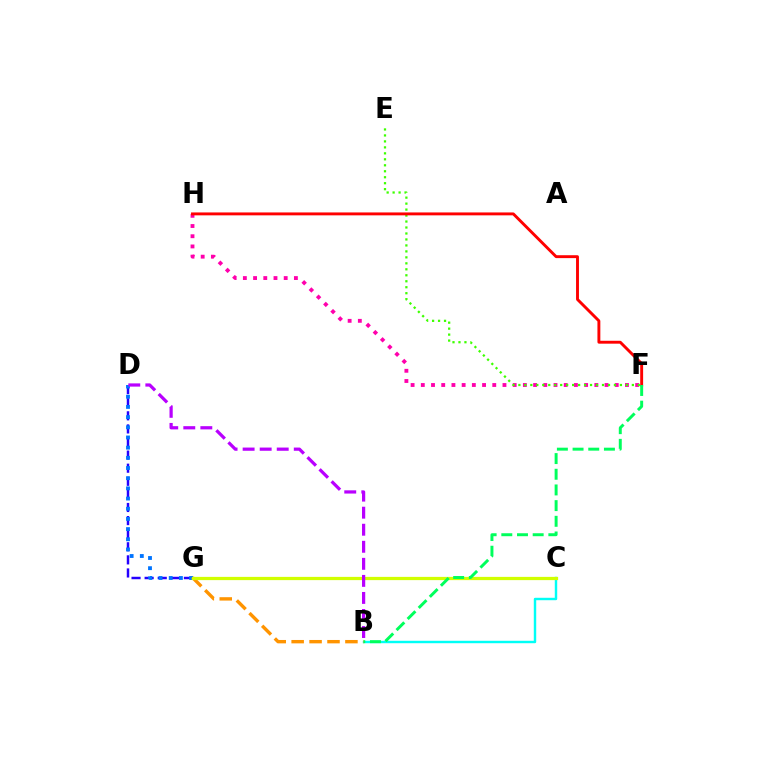{('B', 'C'): [{'color': '#00fff6', 'line_style': 'solid', 'thickness': 1.75}], ('D', 'G'): [{'color': '#2500ff', 'line_style': 'dashed', 'thickness': 1.78}, {'color': '#0074ff', 'line_style': 'dotted', 'thickness': 2.77}], ('B', 'G'): [{'color': '#ff9400', 'line_style': 'dashed', 'thickness': 2.44}], ('C', 'G'): [{'color': '#d1ff00', 'line_style': 'solid', 'thickness': 2.33}], ('F', 'H'): [{'color': '#ff00ac', 'line_style': 'dotted', 'thickness': 2.77}, {'color': '#ff0000', 'line_style': 'solid', 'thickness': 2.09}], ('E', 'F'): [{'color': '#3dff00', 'line_style': 'dotted', 'thickness': 1.62}], ('B', 'F'): [{'color': '#00ff5c', 'line_style': 'dashed', 'thickness': 2.13}], ('B', 'D'): [{'color': '#b900ff', 'line_style': 'dashed', 'thickness': 2.32}]}